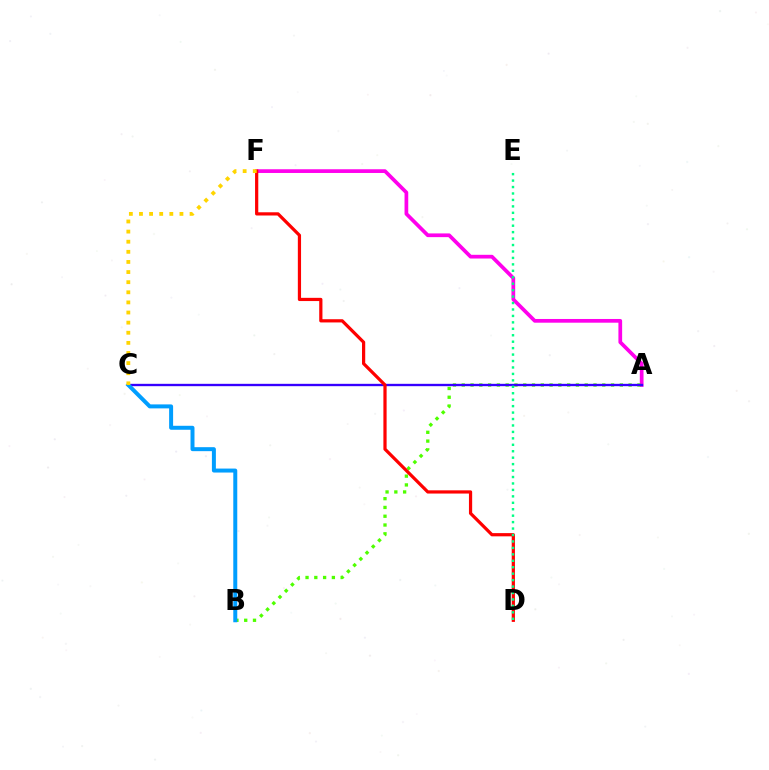{('A', 'F'): [{'color': '#ff00ed', 'line_style': 'solid', 'thickness': 2.68}], ('A', 'B'): [{'color': '#4fff00', 'line_style': 'dotted', 'thickness': 2.39}], ('A', 'C'): [{'color': '#3700ff', 'line_style': 'solid', 'thickness': 1.7}], ('D', 'F'): [{'color': '#ff0000', 'line_style': 'solid', 'thickness': 2.32}], ('B', 'C'): [{'color': '#009eff', 'line_style': 'solid', 'thickness': 2.86}], ('D', 'E'): [{'color': '#00ff86', 'line_style': 'dotted', 'thickness': 1.75}], ('C', 'F'): [{'color': '#ffd500', 'line_style': 'dotted', 'thickness': 2.75}]}